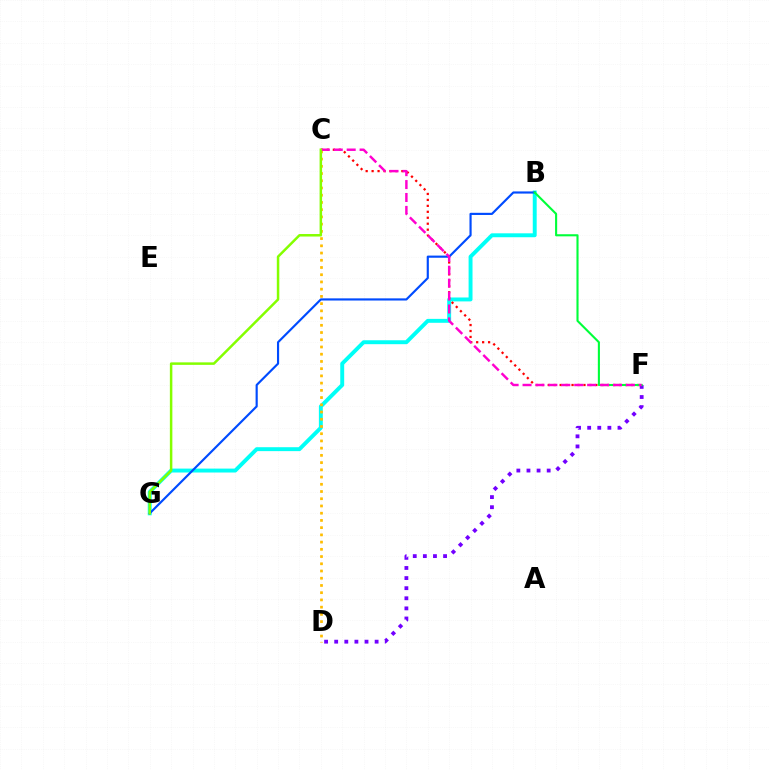{('B', 'G'): [{'color': '#00fff6', 'line_style': 'solid', 'thickness': 2.82}, {'color': '#004bff', 'line_style': 'solid', 'thickness': 1.55}], ('D', 'F'): [{'color': '#7200ff', 'line_style': 'dotted', 'thickness': 2.75}], ('C', 'F'): [{'color': '#ff0000', 'line_style': 'dotted', 'thickness': 1.62}, {'color': '#ff00cf', 'line_style': 'dashed', 'thickness': 1.76}], ('C', 'D'): [{'color': '#ffbd00', 'line_style': 'dotted', 'thickness': 1.96}], ('B', 'F'): [{'color': '#00ff39', 'line_style': 'solid', 'thickness': 1.51}], ('C', 'G'): [{'color': '#84ff00', 'line_style': 'solid', 'thickness': 1.8}]}